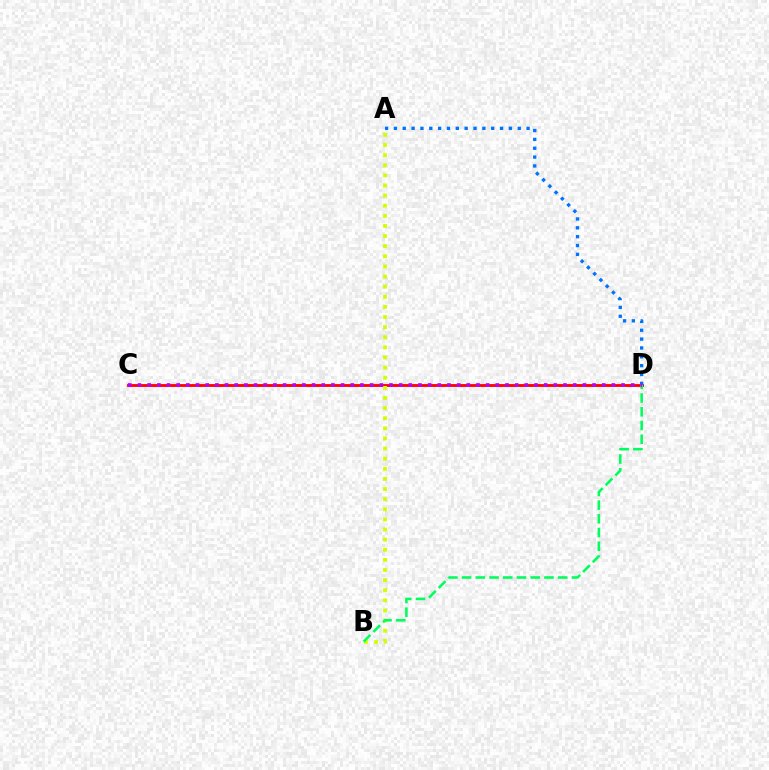{('C', 'D'): [{'color': '#ff0000', 'line_style': 'solid', 'thickness': 2.03}, {'color': '#b900ff', 'line_style': 'dotted', 'thickness': 2.63}], ('A', 'B'): [{'color': '#d1ff00', 'line_style': 'dotted', 'thickness': 2.75}], ('B', 'D'): [{'color': '#00ff5c', 'line_style': 'dashed', 'thickness': 1.86}], ('A', 'D'): [{'color': '#0074ff', 'line_style': 'dotted', 'thickness': 2.4}]}